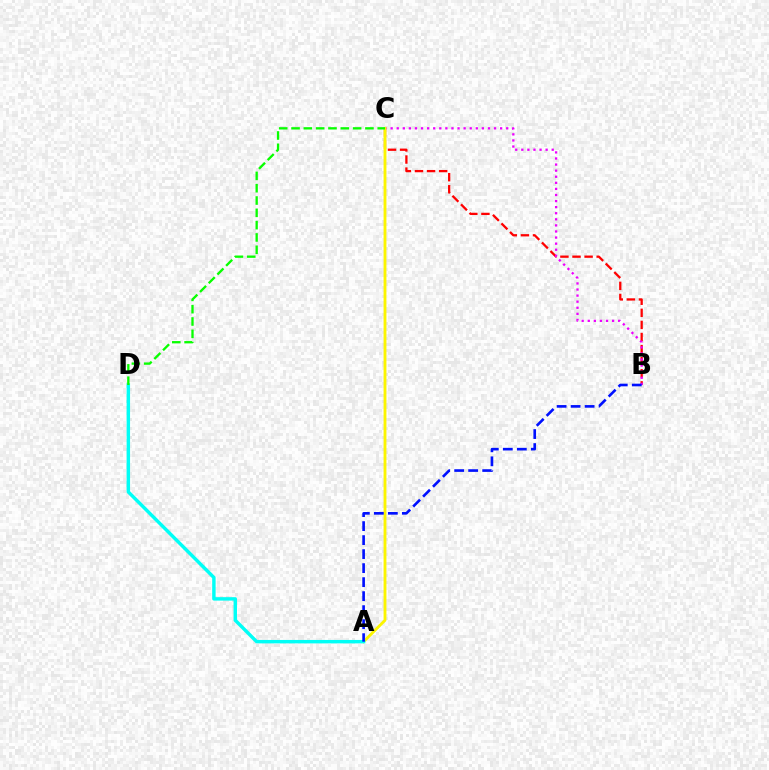{('B', 'C'): [{'color': '#ff0000', 'line_style': 'dashed', 'thickness': 1.64}, {'color': '#ee00ff', 'line_style': 'dotted', 'thickness': 1.65}], ('A', 'C'): [{'color': '#fcf500', 'line_style': 'solid', 'thickness': 2.05}], ('A', 'D'): [{'color': '#00fff6', 'line_style': 'solid', 'thickness': 2.47}], ('C', 'D'): [{'color': '#08ff00', 'line_style': 'dashed', 'thickness': 1.67}], ('A', 'B'): [{'color': '#0010ff', 'line_style': 'dashed', 'thickness': 1.9}]}